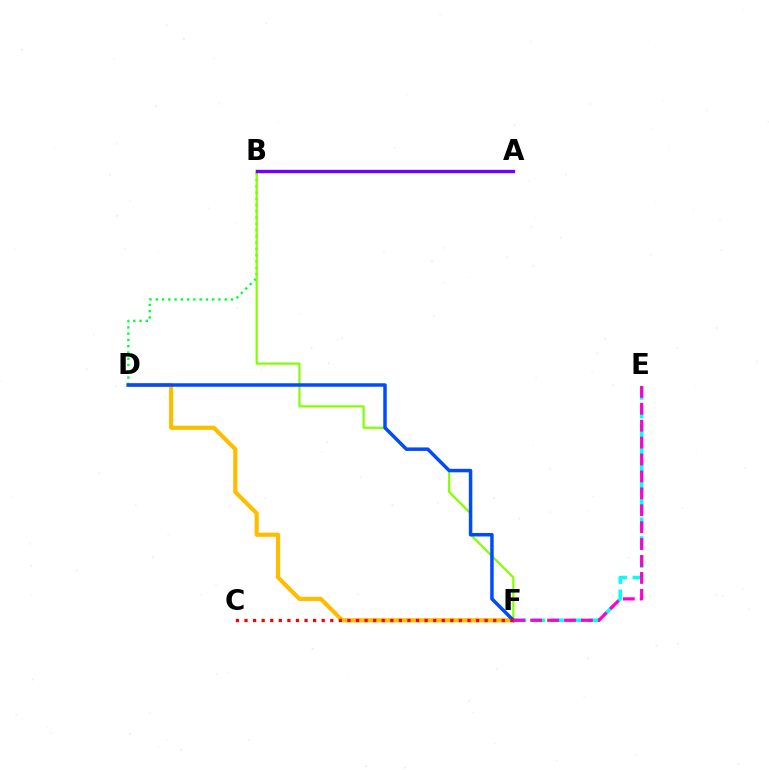{('D', 'F'): [{'color': '#ffbd00', 'line_style': 'solid', 'thickness': 2.99}, {'color': '#004bff', 'line_style': 'solid', 'thickness': 2.51}], ('E', 'F'): [{'color': '#00fff6', 'line_style': 'dashed', 'thickness': 2.54}, {'color': '#ff00cf', 'line_style': 'dashed', 'thickness': 2.3}], ('B', 'D'): [{'color': '#00ff39', 'line_style': 'dotted', 'thickness': 1.7}], ('B', 'F'): [{'color': '#84ff00', 'line_style': 'solid', 'thickness': 1.58}], ('A', 'B'): [{'color': '#7200ff', 'line_style': 'solid', 'thickness': 2.41}], ('C', 'F'): [{'color': '#ff0000', 'line_style': 'dotted', 'thickness': 2.33}]}